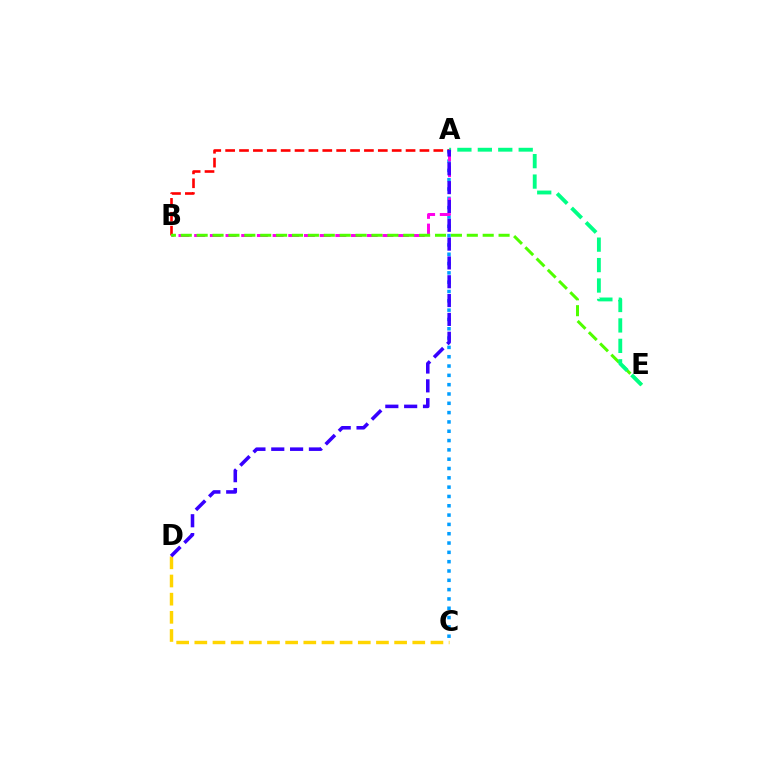{('A', 'B'): [{'color': '#ff0000', 'line_style': 'dashed', 'thickness': 1.89}, {'color': '#ff00ed', 'line_style': 'dashed', 'thickness': 2.13}], ('C', 'D'): [{'color': '#ffd500', 'line_style': 'dashed', 'thickness': 2.47}], ('A', 'C'): [{'color': '#009eff', 'line_style': 'dotted', 'thickness': 2.53}], ('B', 'E'): [{'color': '#4fff00', 'line_style': 'dashed', 'thickness': 2.16}], ('A', 'E'): [{'color': '#00ff86', 'line_style': 'dashed', 'thickness': 2.78}], ('A', 'D'): [{'color': '#3700ff', 'line_style': 'dashed', 'thickness': 2.56}]}